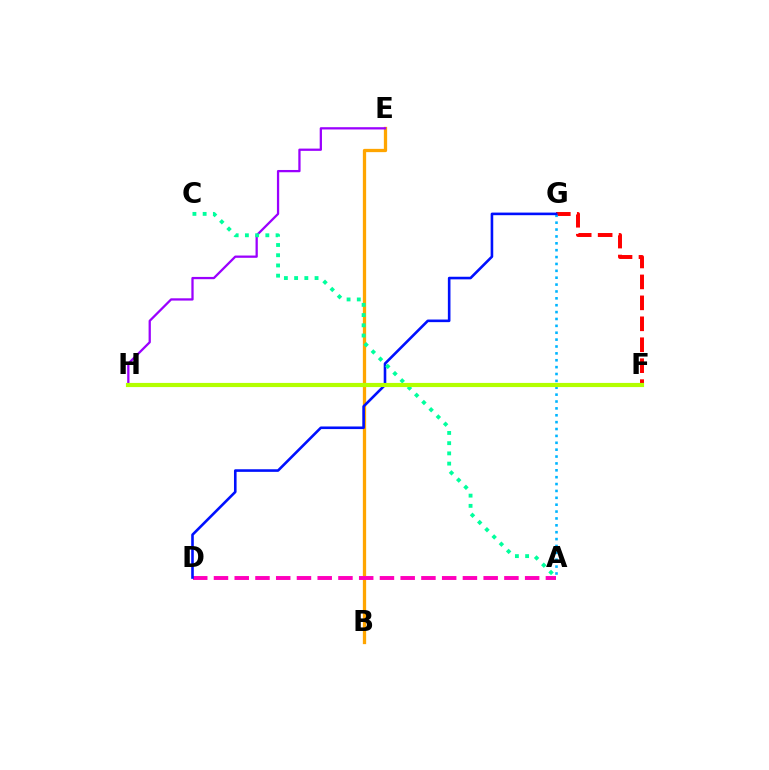{('F', 'G'): [{'color': '#ff0000', 'line_style': 'dashed', 'thickness': 2.85}], ('F', 'H'): [{'color': '#08ff00', 'line_style': 'solid', 'thickness': 2.88}, {'color': '#b3ff00', 'line_style': 'solid', 'thickness': 2.98}], ('B', 'E'): [{'color': '#ffa500', 'line_style': 'solid', 'thickness': 2.36}], ('E', 'H'): [{'color': '#9b00ff', 'line_style': 'solid', 'thickness': 1.63}], ('A', 'D'): [{'color': '#ff00bd', 'line_style': 'dashed', 'thickness': 2.82}], ('A', 'G'): [{'color': '#00b5ff', 'line_style': 'dotted', 'thickness': 1.87}], ('D', 'G'): [{'color': '#0010ff', 'line_style': 'solid', 'thickness': 1.87}], ('A', 'C'): [{'color': '#00ff9d', 'line_style': 'dotted', 'thickness': 2.78}]}